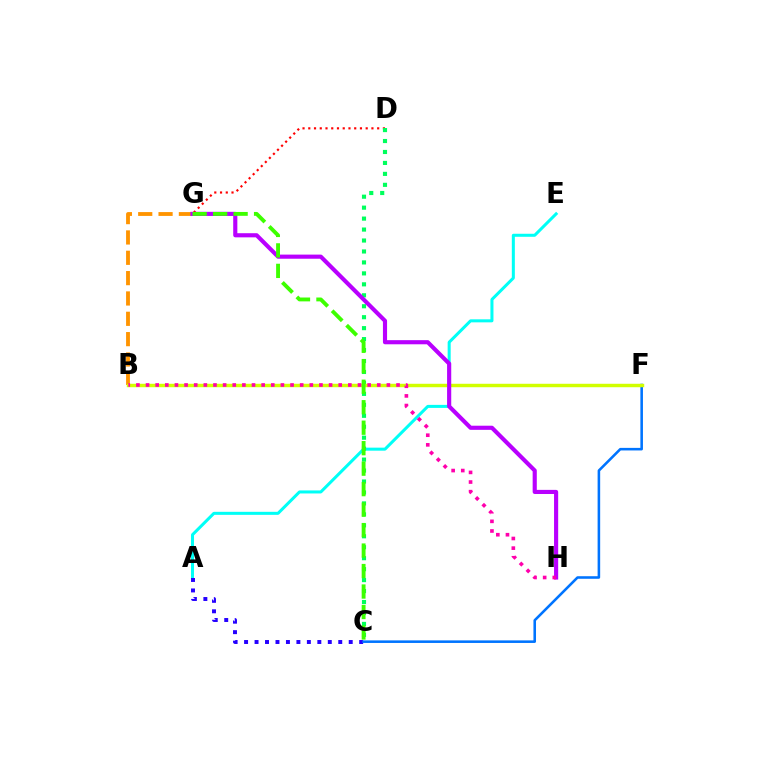{('D', 'G'): [{'color': '#ff0000', 'line_style': 'dotted', 'thickness': 1.56}], ('A', 'E'): [{'color': '#00fff6', 'line_style': 'solid', 'thickness': 2.18}], ('A', 'C'): [{'color': '#2500ff', 'line_style': 'dotted', 'thickness': 2.84}], ('C', 'F'): [{'color': '#0074ff', 'line_style': 'solid', 'thickness': 1.85}], ('C', 'D'): [{'color': '#00ff5c', 'line_style': 'dotted', 'thickness': 2.98}], ('B', 'G'): [{'color': '#ff9400', 'line_style': 'dashed', 'thickness': 2.76}], ('B', 'F'): [{'color': '#d1ff00', 'line_style': 'solid', 'thickness': 2.48}], ('G', 'H'): [{'color': '#b900ff', 'line_style': 'solid', 'thickness': 2.97}], ('C', 'G'): [{'color': '#3dff00', 'line_style': 'dashed', 'thickness': 2.78}], ('B', 'H'): [{'color': '#ff00ac', 'line_style': 'dotted', 'thickness': 2.62}]}